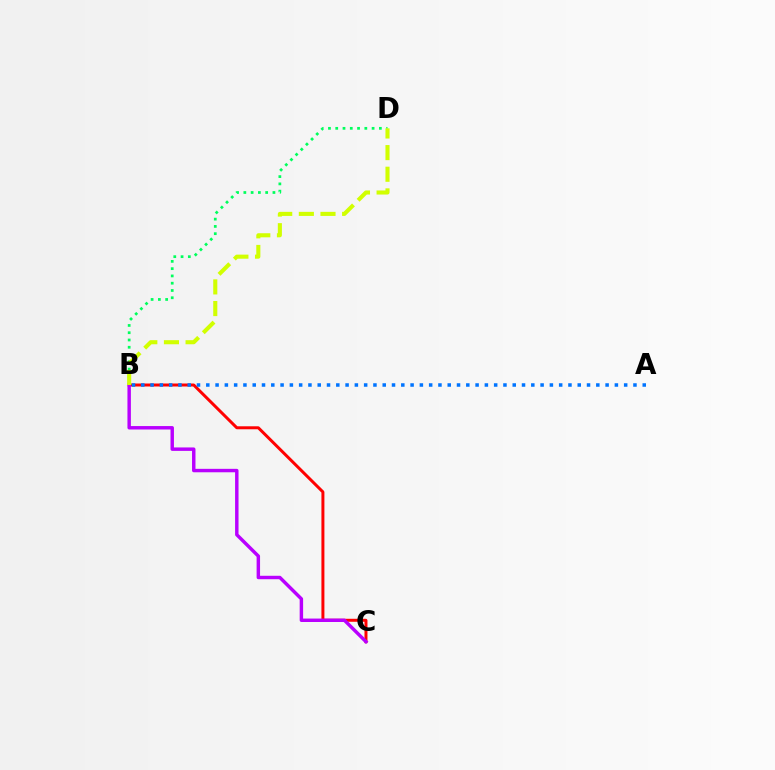{('B', 'C'): [{'color': '#ff0000', 'line_style': 'solid', 'thickness': 2.15}, {'color': '#b900ff', 'line_style': 'solid', 'thickness': 2.48}], ('B', 'D'): [{'color': '#00ff5c', 'line_style': 'dotted', 'thickness': 1.98}, {'color': '#d1ff00', 'line_style': 'dashed', 'thickness': 2.94}], ('A', 'B'): [{'color': '#0074ff', 'line_style': 'dotted', 'thickness': 2.52}]}